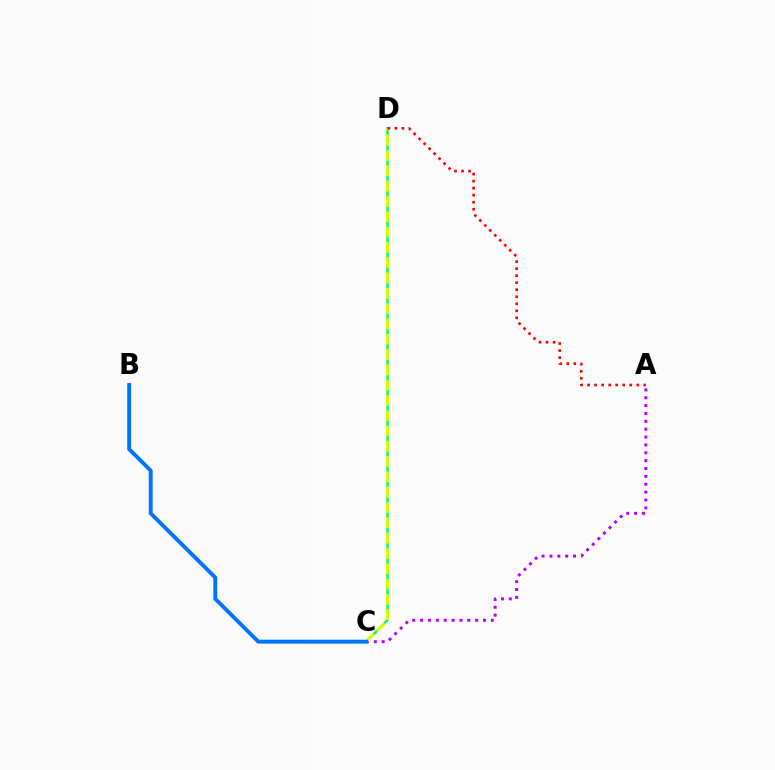{('A', 'C'): [{'color': '#b900ff', 'line_style': 'dotted', 'thickness': 2.14}], ('C', 'D'): [{'color': '#00ff5c', 'line_style': 'solid', 'thickness': 1.73}, {'color': '#d1ff00', 'line_style': 'dashed', 'thickness': 2.08}], ('A', 'D'): [{'color': '#ff0000', 'line_style': 'dotted', 'thickness': 1.91}], ('B', 'C'): [{'color': '#0074ff', 'line_style': 'solid', 'thickness': 2.81}]}